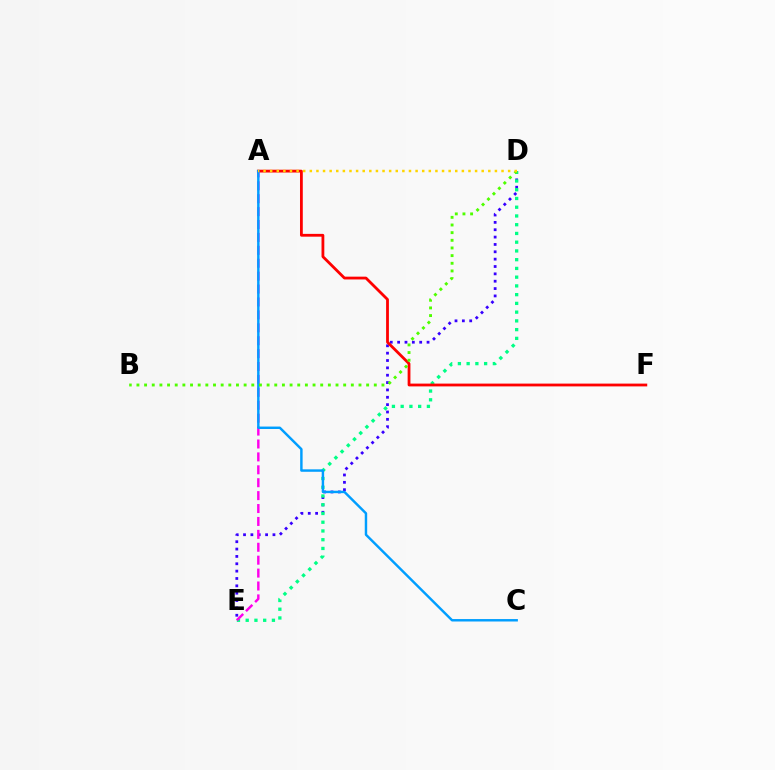{('D', 'E'): [{'color': '#3700ff', 'line_style': 'dotted', 'thickness': 2.0}, {'color': '#00ff86', 'line_style': 'dotted', 'thickness': 2.38}], ('A', 'F'): [{'color': '#ff0000', 'line_style': 'solid', 'thickness': 2.01}], ('A', 'E'): [{'color': '#ff00ed', 'line_style': 'dashed', 'thickness': 1.75}], ('A', 'C'): [{'color': '#009eff', 'line_style': 'solid', 'thickness': 1.76}], ('B', 'D'): [{'color': '#4fff00', 'line_style': 'dotted', 'thickness': 2.08}], ('A', 'D'): [{'color': '#ffd500', 'line_style': 'dotted', 'thickness': 1.8}]}